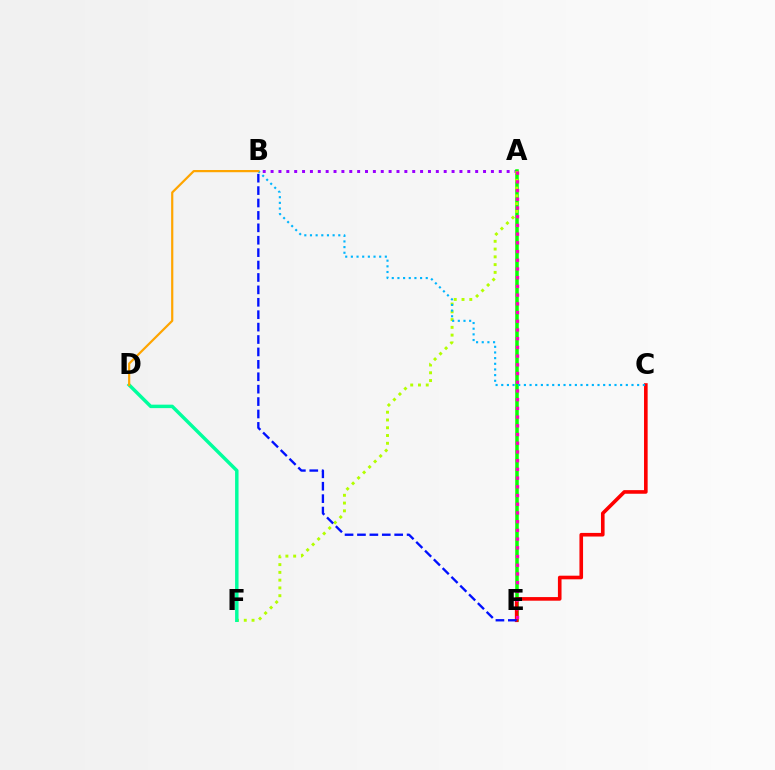{('A', 'B'): [{'color': '#9b00ff', 'line_style': 'dotted', 'thickness': 2.14}], ('A', 'E'): [{'color': '#08ff00', 'line_style': 'solid', 'thickness': 2.54}, {'color': '#ff00bd', 'line_style': 'dotted', 'thickness': 2.37}], ('A', 'F'): [{'color': '#b3ff00', 'line_style': 'dotted', 'thickness': 2.11}], ('C', 'E'): [{'color': '#ff0000', 'line_style': 'solid', 'thickness': 2.6}], ('D', 'F'): [{'color': '#00ff9d', 'line_style': 'solid', 'thickness': 2.49}], ('B', 'C'): [{'color': '#00b5ff', 'line_style': 'dotted', 'thickness': 1.54}], ('B', 'E'): [{'color': '#0010ff', 'line_style': 'dashed', 'thickness': 1.69}], ('B', 'D'): [{'color': '#ffa500', 'line_style': 'solid', 'thickness': 1.59}]}